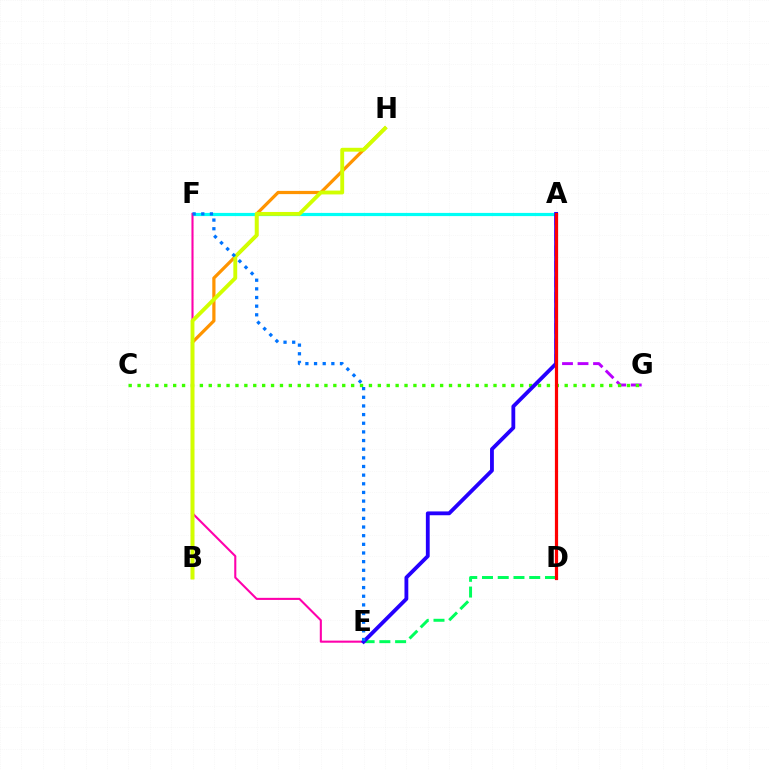{('A', 'F'): [{'color': '#00fff6', 'line_style': 'solid', 'thickness': 2.29}], ('D', 'E'): [{'color': '#00ff5c', 'line_style': 'dashed', 'thickness': 2.14}], ('E', 'F'): [{'color': '#ff00ac', 'line_style': 'solid', 'thickness': 1.5}, {'color': '#0074ff', 'line_style': 'dotted', 'thickness': 2.35}], ('A', 'G'): [{'color': '#b900ff', 'line_style': 'dashed', 'thickness': 2.11}], ('C', 'G'): [{'color': '#3dff00', 'line_style': 'dotted', 'thickness': 2.42}], ('A', 'E'): [{'color': '#2500ff', 'line_style': 'solid', 'thickness': 2.75}], ('B', 'H'): [{'color': '#ff9400', 'line_style': 'solid', 'thickness': 2.32}, {'color': '#d1ff00', 'line_style': 'solid', 'thickness': 2.78}], ('A', 'D'): [{'color': '#ff0000', 'line_style': 'solid', 'thickness': 2.31}]}